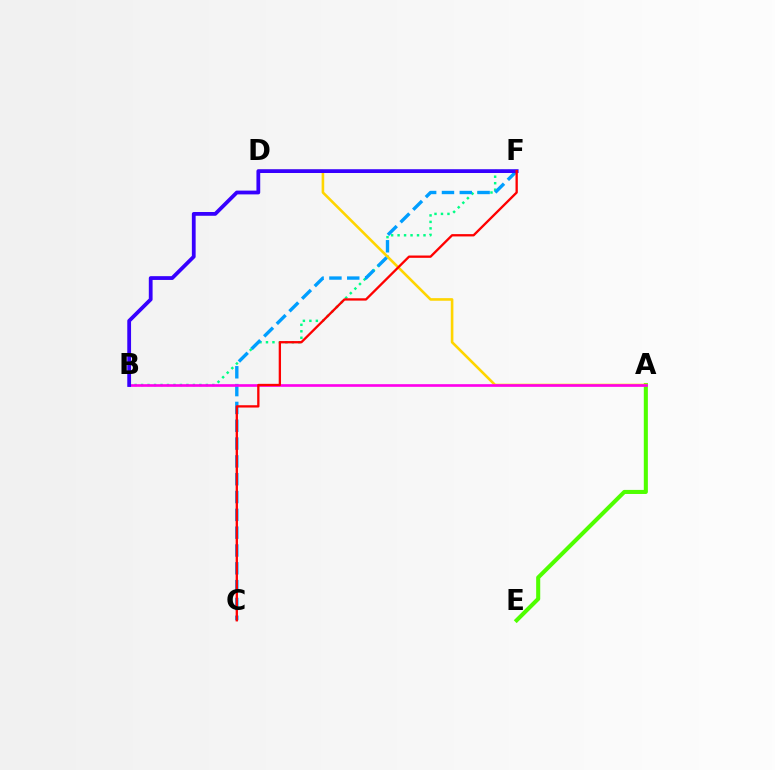{('A', 'E'): [{'color': '#4fff00', 'line_style': 'solid', 'thickness': 2.93}], ('B', 'F'): [{'color': '#00ff86', 'line_style': 'dotted', 'thickness': 1.76}, {'color': '#3700ff', 'line_style': 'solid', 'thickness': 2.72}], ('A', 'D'): [{'color': '#ffd500', 'line_style': 'solid', 'thickness': 1.87}], ('C', 'F'): [{'color': '#009eff', 'line_style': 'dashed', 'thickness': 2.42}, {'color': '#ff0000', 'line_style': 'solid', 'thickness': 1.67}], ('A', 'B'): [{'color': '#ff00ed', 'line_style': 'solid', 'thickness': 1.91}]}